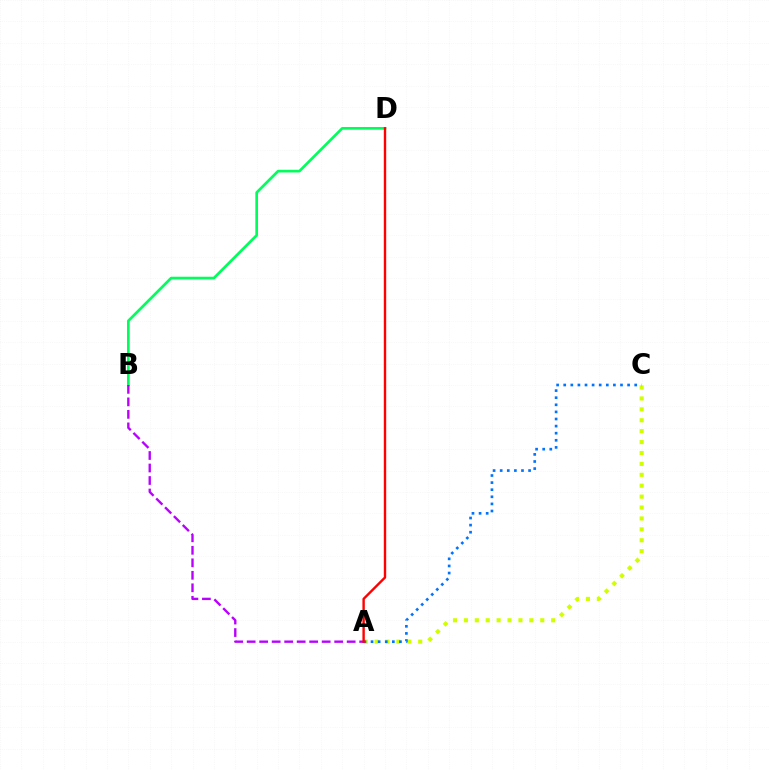{('B', 'D'): [{'color': '#00ff5c', 'line_style': 'solid', 'thickness': 1.93}], ('A', 'C'): [{'color': '#d1ff00', 'line_style': 'dotted', 'thickness': 2.96}, {'color': '#0074ff', 'line_style': 'dotted', 'thickness': 1.93}], ('A', 'B'): [{'color': '#b900ff', 'line_style': 'dashed', 'thickness': 1.7}], ('A', 'D'): [{'color': '#ff0000', 'line_style': 'solid', 'thickness': 1.72}]}